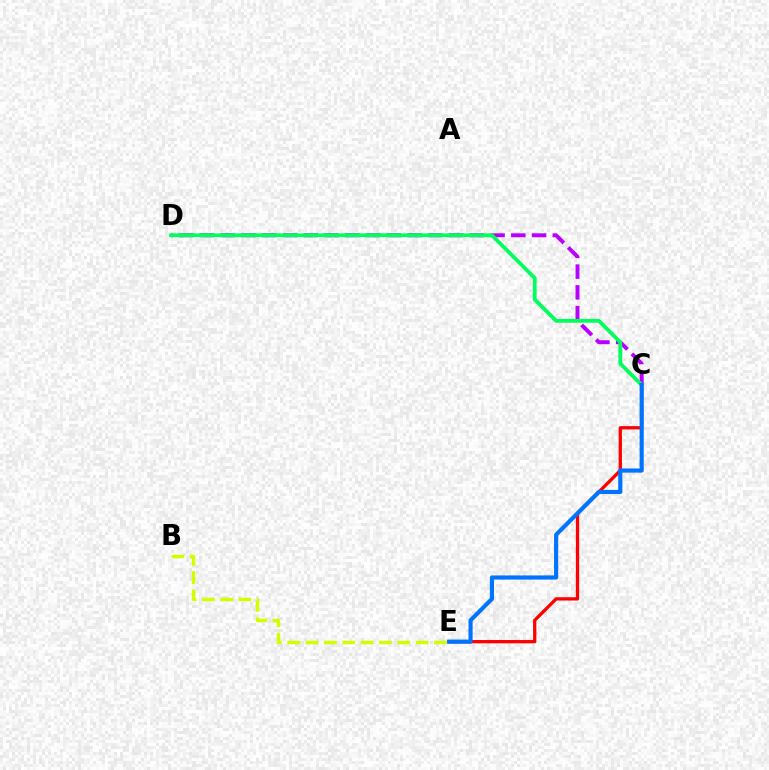{('C', 'D'): [{'color': '#b900ff', 'line_style': 'dashed', 'thickness': 2.82}, {'color': '#00ff5c', 'line_style': 'solid', 'thickness': 2.73}], ('B', 'E'): [{'color': '#d1ff00', 'line_style': 'dashed', 'thickness': 2.49}], ('C', 'E'): [{'color': '#ff0000', 'line_style': 'solid', 'thickness': 2.37}, {'color': '#0074ff', 'line_style': 'solid', 'thickness': 2.98}]}